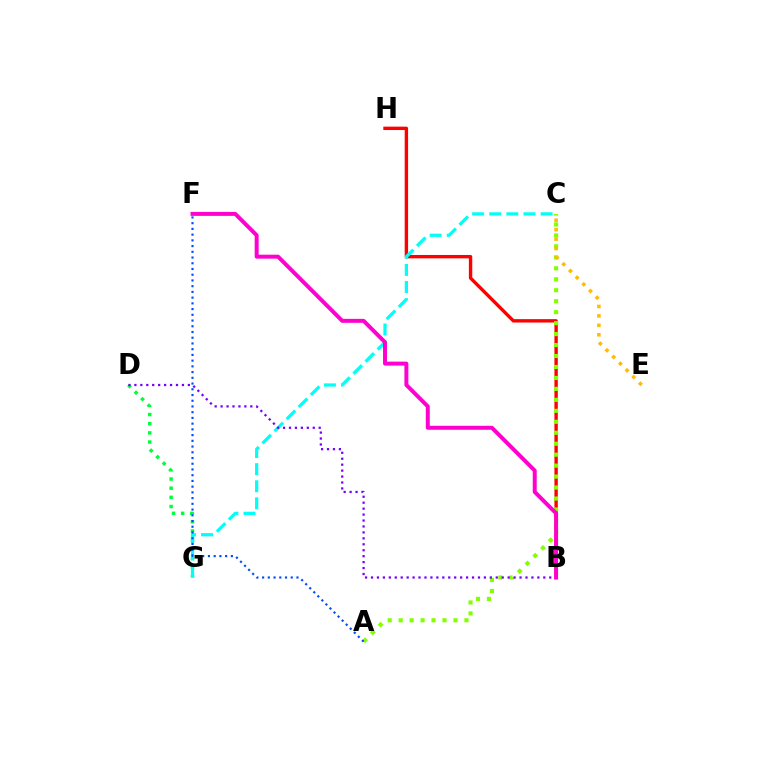{('B', 'H'): [{'color': '#ff0000', 'line_style': 'solid', 'thickness': 2.44}], ('D', 'G'): [{'color': '#00ff39', 'line_style': 'dotted', 'thickness': 2.49}], ('C', 'G'): [{'color': '#00fff6', 'line_style': 'dashed', 'thickness': 2.32}], ('A', 'C'): [{'color': '#84ff00', 'line_style': 'dotted', 'thickness': 2.98}], ('B', 'D'): [{'color': '#7200ff', 'line_style': 'dotted', 'thickness': 1.61}], ('C', 'E'): [{'color': '#ffbd00', 'line_style': 'dotted', 'thickness': 2.57}], ('B', 'F'): [{'color': '#ff00cf', 'line_style': 'solid', 'thickness': 2.85}], ('A', 'F'): [{'color': '#004bff', 'line_style': 'dotted', 'thickness': 1.56}]}